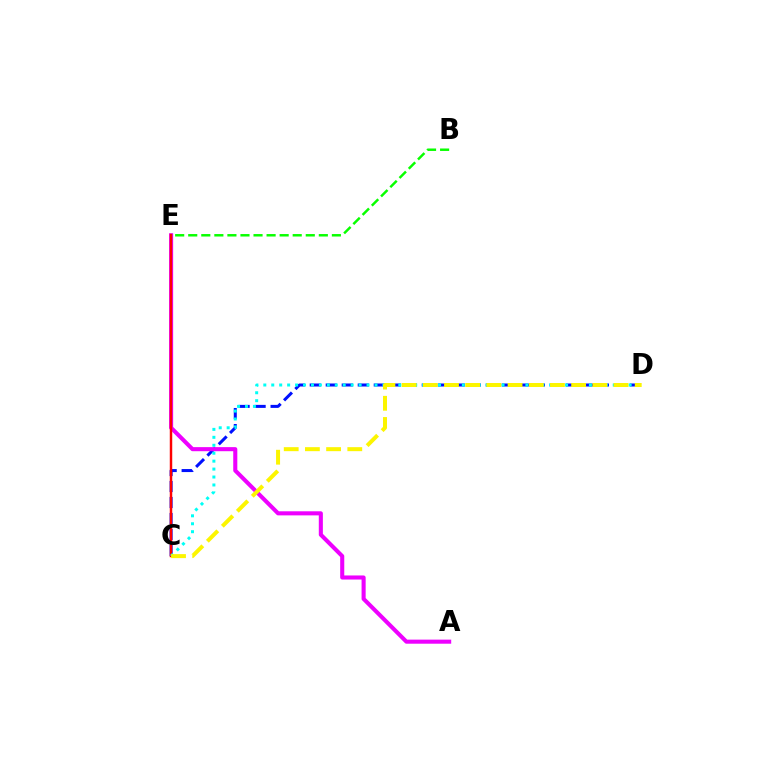{('C', 'D'): [{'color': '#0010ff', 'line_style': 'dashed', 'thickness': 2.17}, {'color': '#00fff6', 'line_style': 'dotted', 'thickness': 2.16}, {'color': '#fcf500', 'line_style': 'dashed', 'thickness': 2.88}], ('A', 'E'): [{'color': '#ee00ff', 'line_style': 'solid', 'thickness': 2.94}], ('C', 'E'): [{'color': '#ff0000', 'line_style': 'solid', 'thickness': 1.77}], ('B', 'E'): [{'color': '#08ff00', 'line_style': 'dashed', 'thickness': 1.77}]}